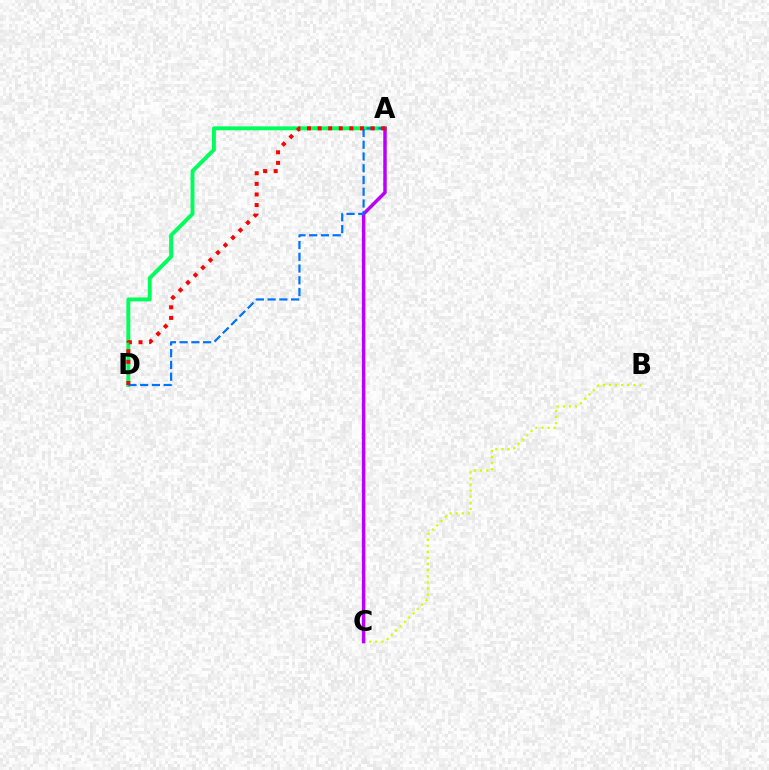{('A', 'D'): [{'color': '#00ff5c', 'line_style': 'solid', 'thickness': 2.83}, {'color': '#0074ff', 'line_style': 'dashed', 'thickness': 1.6}, {'color': '#ff0000', 'line_style': 'dotted', 'thickness': 2.88}], ('B', 'C'): [{'color': '#d1ff00', 'line_style': 'dotted', 'thickness': 1.66}], ('A', 'C'): [{'color': '#b900ff', 'line_style': 'solid', 'thickness': 2.5}]}